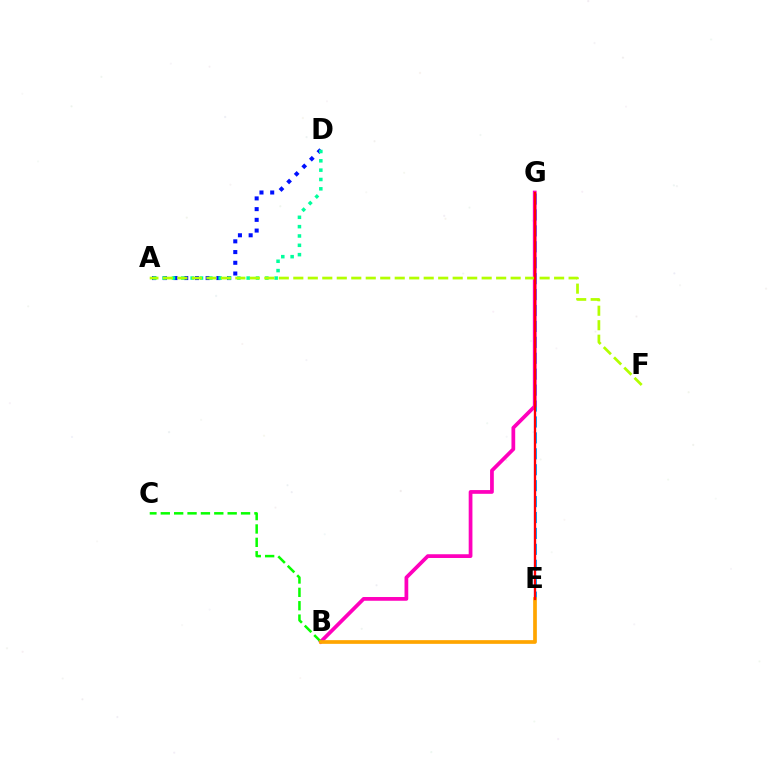{('E', 'G'): [{'color': '#00b5ff', 'line_style': 'dashed', 'thickness': 2.16}, {'color': '#9b00ff', 'line_style': 'solid', 'thickness': 1.59}, {'color': '#ff0000', 'line_style': 'solid', 'thickness': 1.58}], ('A', 'D'): [{'color': '#0010ff', 'line_style': 'dotted', 'thickness': 2.91}, {'color': '#00ff9d', 'line_style': 'dotted', 'thickness': 2.54}], ('B', 'G'): [{'color': '#ff00bd', 'line_style': 'solid', 'thickness': 2.69}], ('B', 'C'): [{'color': '#08ff00', 'line_style': 'dashed', 'thickness': 1.82}], ('B', 'E'): [{'color': '#ffa500', 'line_style': 'solid', 'thickness': 2.67}], ('A', 'F'): [{'color': '#b3ff00', 'line_style': 'dashed', 'thickness': 1.97}]}